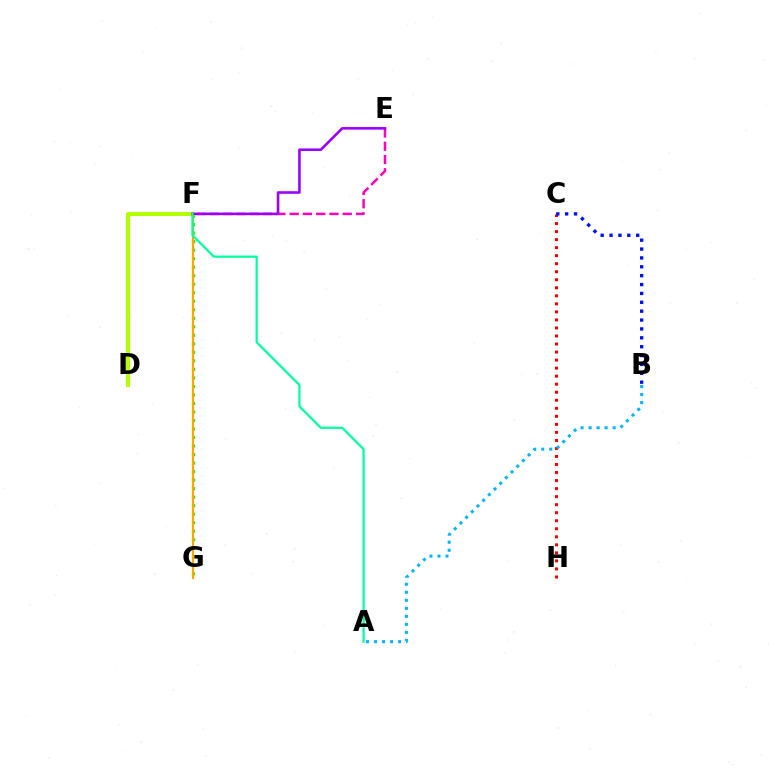{('E', 'F'): [{'color': '#ff00bd', 'line_style': 'dashed', 'thickness': 1.8}, {'color': '#9b00ff', 'line_style': 'solid', 'thickness': 1.86}], ('F', 'G'): [{'color': '#08ff00', 'line_style': 'dotted', 'thickness': 2.31}, {'color': '#ffa500', 'line_style': 'solid', 'thickness': 1.55}], ('C', 'H'): [{'color': '#ff0000', 'line_style': 'dotted', 'thickness': 2.18}], ('D', 'F'): [{'color': '#b3ff00', 'line_style': 'solid', 'thickness': 2.89}], ('B', 'C'): [{'color': '#0010ff', 'line_style': 'dotted', 'thickness': 2.41}], ('A', 'F'): [{'color': '#00ff9d', 'line_style': 'solid', 'thickness': 1.59}], ('A', 'B'): [{'color': '#00b5ff', 'line_style': 'dotted', 'thickness': 2.18}]}